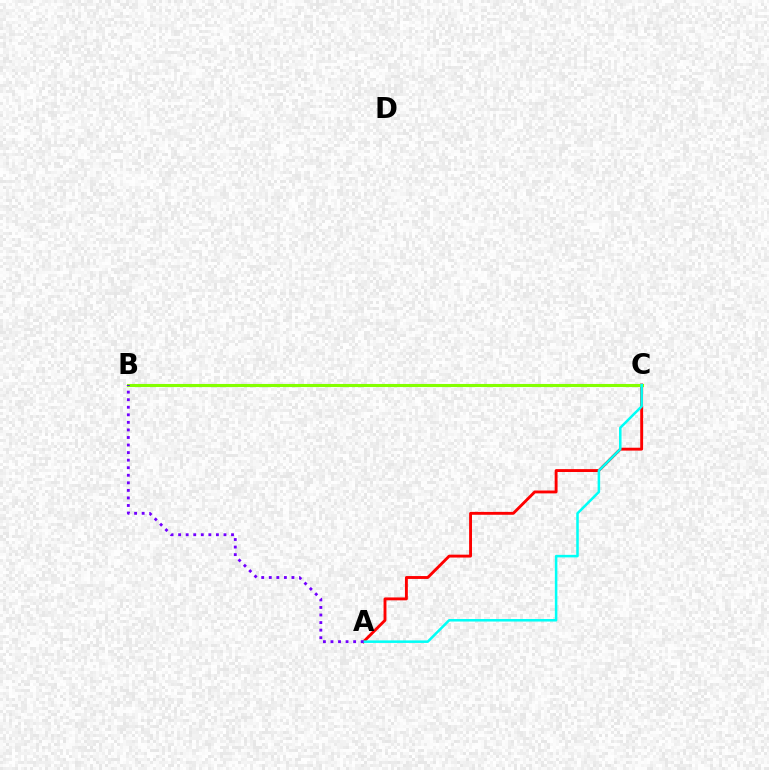{('A', 'C'): [{'color': '#ff0000', 'line_style': 'solid', 'thickness': 2.08}, {'color': '#00fff6', 'line_style': 'solid', 'thickness': 1.82}], ('B', 'C'): [{'color': '#84ff00', 'line_style': 'solid', 'thickness': 2.22}], ('A', 'B'): [{'color': '#7200ff', 'line_style': 'dotted', 'thickness': 2.05}]}